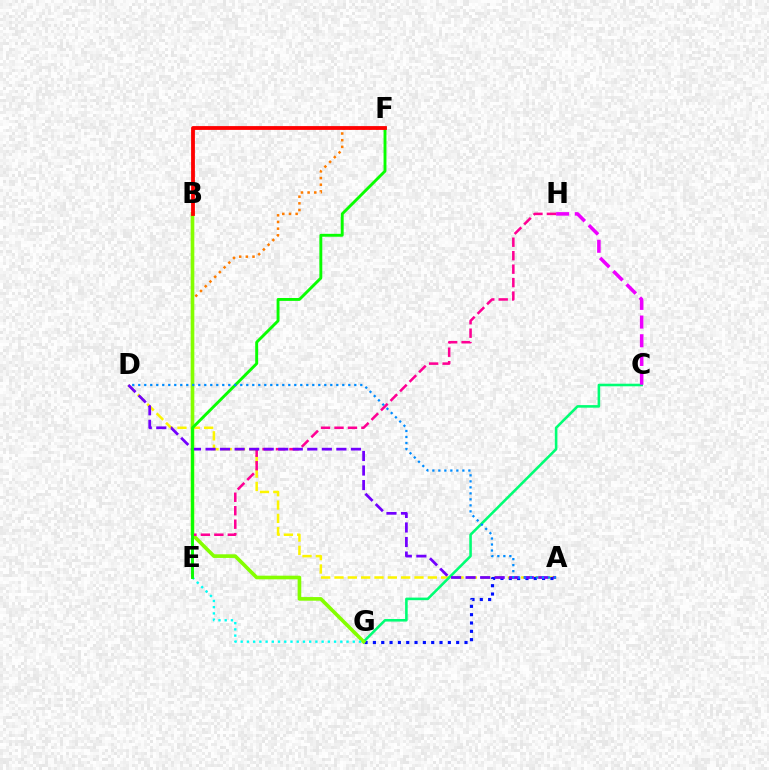{('A', 'D'): [{'color': '#fcf500', 'line_style': 'dashed', 'thickness': 1.81}, {'color': '#7200ff', 'line_style': 'dashed', 'thickness': 1.97}, {'color': '#008cff', 'line_style': 'dotted', 'thickness': 1.63}], ('A', 'G'): [{'color': '#0010ff', 'line_style': 'dotted', 'thickness': 2.26}], ('C', 'G'): [{'color': '#00ff74', 'line_style': 'solid', 'thickness': 1.86}], ('E', 'F'): [{'color': '#ff7c00', 'line_style': 'dotted', 'thickness': 1.81}, {'color': '#08ff00', 'line_style': 'solid', 'thickness': 2.08}], ('B', 'G'): [{'color': '#84ff00', 'line_style': 'solid', 'thickness': 2.62}], ('E', 'H'): [{'color': '#ff0094', 'line_style': 'dashed', 'thickness': 1.83}], ('E', 'G'): [{'color': '#00fff6', 'line_style': 'dotted', 'thickness': 1.69}], ('B', 'F'): [{'color': '#ff0000', 'line_style': 'solid', 'thickness': 2.75}], ('C', 'H'): [{'color': '#ee00ff', 'line_style': 'dashed', 'thickness': 2.54}]}